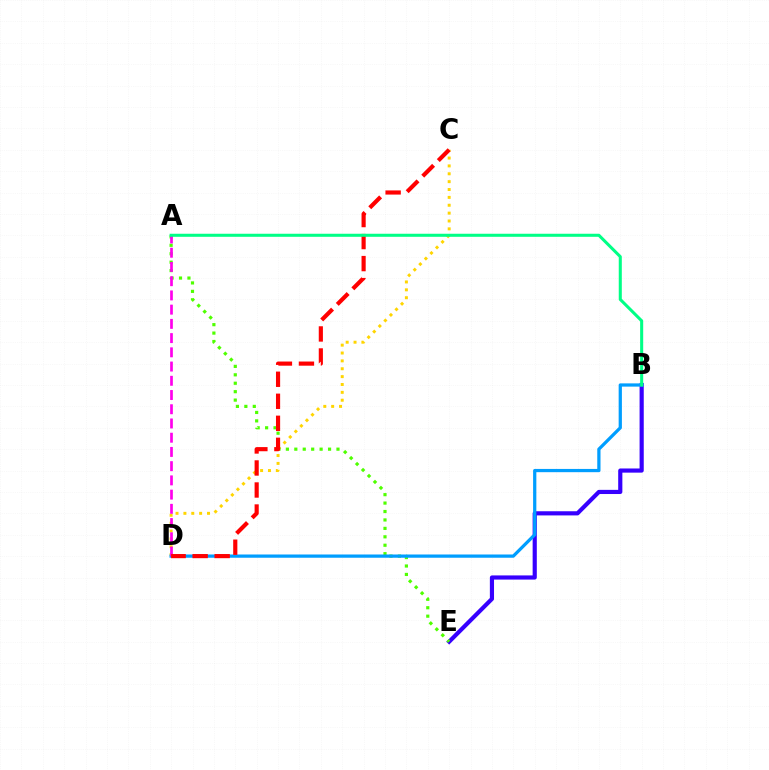{('B', 'E'): [{'color': '#3700ff', 'line_style': 'solid', 'thickness': 3.0}], ('C', 'D'): [{'color': '#ffd500', 'line_style': 'dotted', 'thickness': 2.14}, {'color': '#ff0000', 'line_style': 'dashed', 'thickness': 2.99}], ('A', 'E'): [{'color': '#4fff00', 'line_style': 'dotted', 'thickness': 2.29}], ('B', 'D'): [{'color': '#009eff', 'line_style': 'solid', 'thickness': 2.34}], ('A', 'D'): [{'color': '#ff00ed', 'line_style': 'dashed', 'thickness': 1.93}], ('A', 'B'): [{'color': '#00ff86', 'line_style': 'solid', 'thickness': 2.2}]}